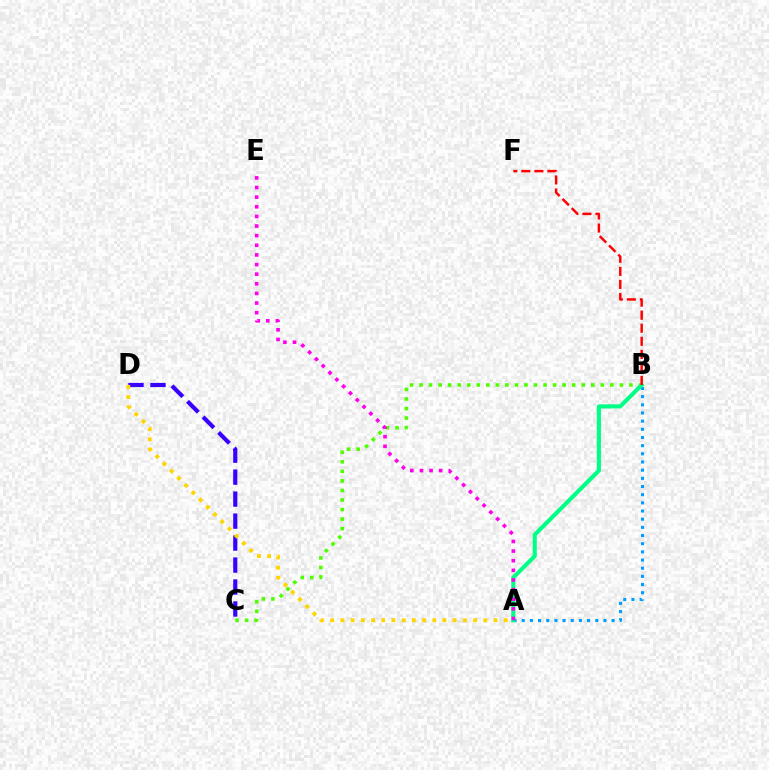{('A', 'B'): [{'color': '#009eff', 'line_style': 'dotted', 'thickness': 2.22}, {'color': '#00ff86', 'line_style': 'solid', 'thickness': 2.96}], ('C', 'D'): [{'color': '#3700ff', 'line_style': 'dashed', 'thickness': 2.99}], ('B', 'C'): [{'color': '#4fff00', 'line_style': 'dotted', 'thickness': 2.59}], ('A', 'D'): [{'color': '#ffd500', 'line_style': 'dotted', 'thickness': 2.77}], ('B', 'F'): [{'color': '#ff0000', 'line_style': 'dashed', 'thickness': 1.77}], ('A', 'E'): [{'color': '#ff00ed', 'line_style': 'dotted', 'thickness': 2.62}]}